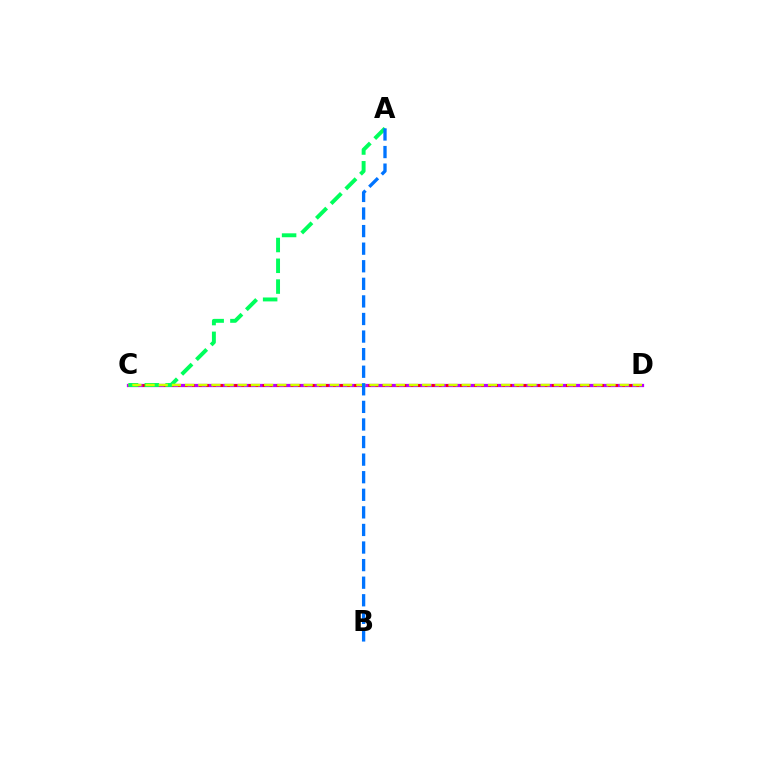{('C', 'D'): [{'color': '#b900ff', 'line_style': 'solid', 'thickness': 2.33}, {'color': '#ff0000', 'line_style': 'dotted', 'thickness': 1.92}, {'color': '#d1ff00', 'line_style': 'dashed', 'thickness': 1.79}], ('A', 'C'): [{'color': '#00ff5c', 'line_style': 'dashed', 'thickness': 2.82}], ('A', 'B'): [{'color': '#0074ff', 'line_style': 'dashed', 'thickness': 2.39}]}